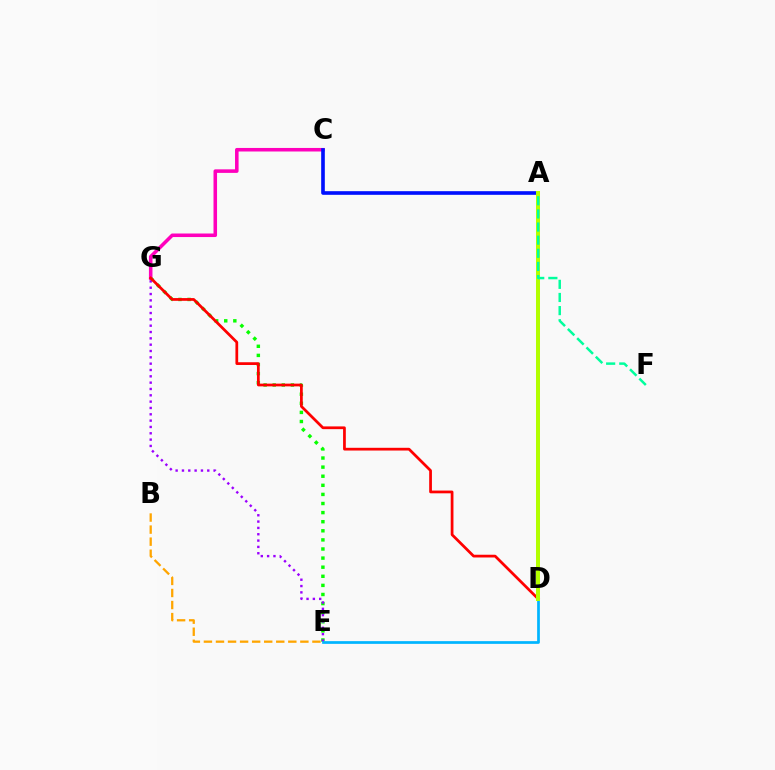{('E', 'G'): [{'color': '#08ff00', 'line_style': 'dotted', 'thickness': 2.47}, {'color': '#9b00ff', 'line_style': 'dotted', 'thickness': 1.72}], ('D', 'E'): [{'color': '#00b5ff', 'line_style': 'solid', 'thickness': 1.95}], ('B', 'E'): [{'color': '#ffa500', 'line_style': 'dashed', 'thickness': 1.64}], ('C', 'G'): [{'color': '#ff00bd', 'line_style': 'solid', 'thickness': 2.56}], ('A', 'C'): [{'color': '#0010ff', 'line_style': 'solid', 'thickness': 2.62}], ('D', 'G'): [{'color': '#ff0000', 'line_style': 'solid', 'thickness': 1.97}], ('A', 'D'): [{'color': '#b3ff00', 'line_style': 'solid', 'thickness': 2.86}], ('A', 'F'): [{'color': '#00ff9d', 'line_style': 'dashed', 'thickness': 1.78}]}